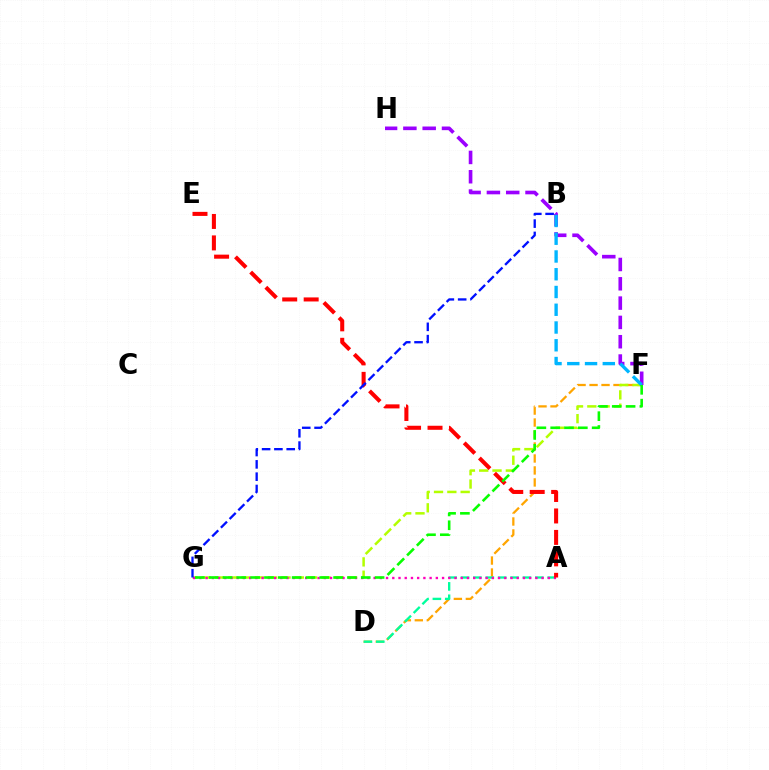{('D', 'F'): [{'color': '#ffa500', 'line_style': 'dashed', 'thickness': 1.63}], ('F', 'G'): [{'color': '#b3ff00', 'line_style': 'dashed', 'thickness': 1.81}, {'color': '#08ff00', 'line_style': 'dashed', 'thickness': 1.88}], ('F', 'H'): [{'color': '#9b00ff', 'line_style': 'dashed', 'thickness': 2.62}], ('A', 'D'): [{'color': '#00ff9d', 'line_style': 'dashed', 'thickness': 1.68}], ('A', 'G'): [{'color': '#ff00bd', 'line_style': 'dotted', 'thickness': 1.69}], ('B', 'F'): [{'color': '#00b5ff', 'line_style': 'dashed', 'thickness': 2.41}], ('A', 'E'): [{'color': '#ff0000', 'line_style': 'dashed', 'thickness': 2.92}], ('B', 'G'): [{'color': '#0010ff', 'line_style': 'dashed', 'thickness': 1.67}]}